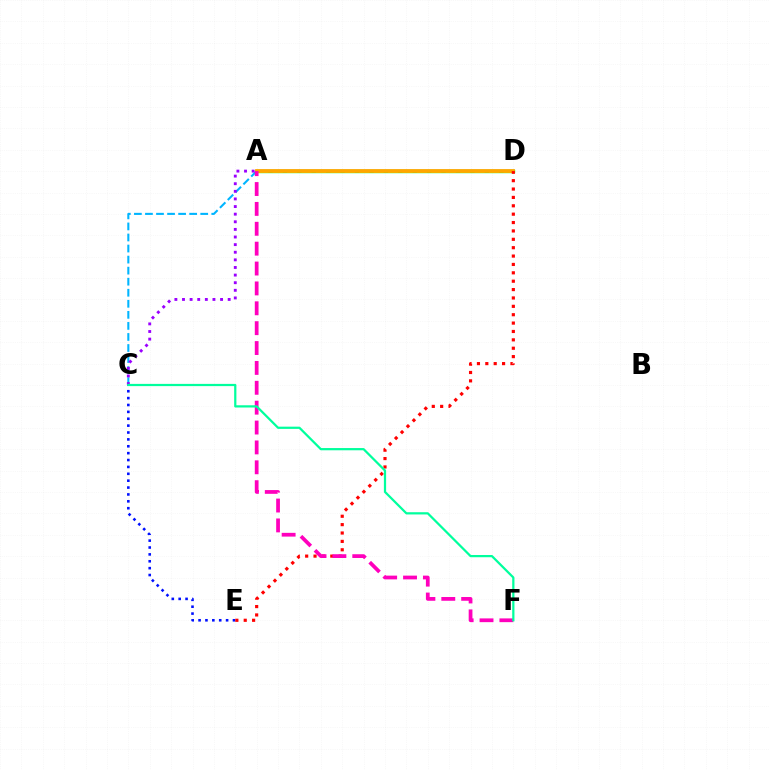{('A', 'C'): [{'color': '#00b5ff', 'line_style': 'dashed', 'thickness': 1.5}, {'color': '#9b00ff', 'line_style': 'dotted', 'thickness': 2.07}], ('A', 'D'): [{'color': '#08ff00', 'line_style': 'solid', 'thickness': 2.41}, {'color': '#b3ff00', 'line_style': 'dashed', 'thickness': 1.96}, {'color': '#ffa500', 'line_style': 'solid', 'thickness': 2.72}], ('C', 'E'): [{'color': '#0010ff', 'line_style': 'dotted', 'thickness': 1.87}], ('D', 'E'): [{'color': '#ff0000', 'line_style': 'dotted', 'thickness': 2.28}], ('A', 'F'): [{'color': '#ff00bd', 'line_style': 'dashed', 'thickness': 2.7}], ('C', 'F'): [{'color': '#00ff9d', 'line_style': 'solid', 'thickness': 1.6}]}